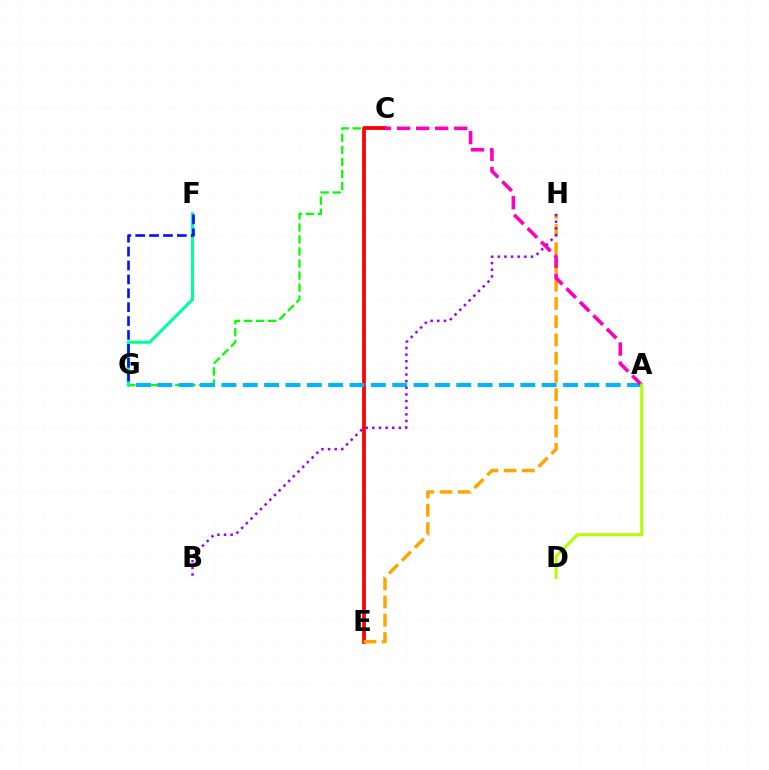{('C', 'G'): [{'color': '#08ff00', 'line_style': 'dashed', 'thickness': 1.63}], ('C', 'E'): [{'color': '#ff0000', 'line_style': 'solid', 'thickness': 2.71}], ('E', 'H'): [{'color': '#ffa500', 'line_style': 'dashed', 'thickness': 2.48}], ('A', 'G'): [{'color': '#00b5ff', 'line_style': 'dashed', 'thickness': 2.9}], ('A', 'C'): [{'color': '#ff00bd', 'line_style': 'dashed', 'thickness': 2.59}], ('A', 'D'): [{'color': '#b3ff00', 'line_style': 'solid', 'thickness': 2.15}], ('B', 'H'): [{'color': '#9b00ff', 'line_style': 'dotted', 'thickness': 1.8}], ('F', 'G'): [{'color': '#00ff9d', 'line_style': 'solid', 'thickness': 2.23}, {'color': '#0010ff', 'line_style': 'dashed', 'thickness': 1.89}]}